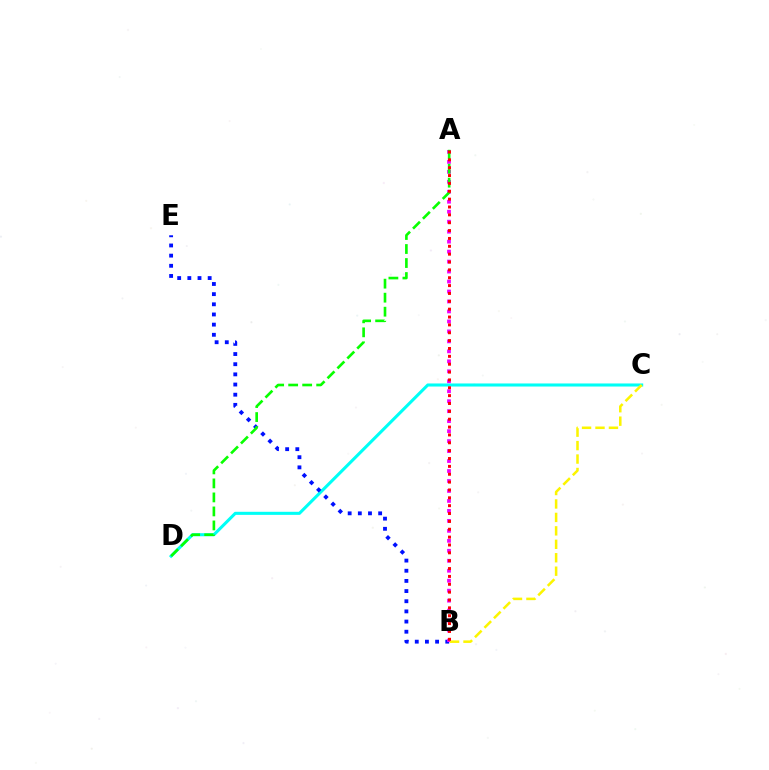{('C', 'D'): [{'color': '#00fff6', 'line_style': 'solid', 'thickness': 2.21}], ('B', 'E'): [{'color': '#0010ff', 'line_style': 'dotted', 'thickness': 2.76}], ('A', 'B'): [{'color': '#ee00ff', 'line_style': 'dotted', 'thickness': 2.71}, {'color': '#ff0000', 'line_style': 'dotted', 'thickness': 2.14}], ('A', 'D'): [{'color': '#08ff00', 'line_style': 'dashed', 'thickness': 1.9}], ('B', 'C'): [{'color': '#fcf500', 'line_style': 'dashed', 'thickness': 1.83}]}